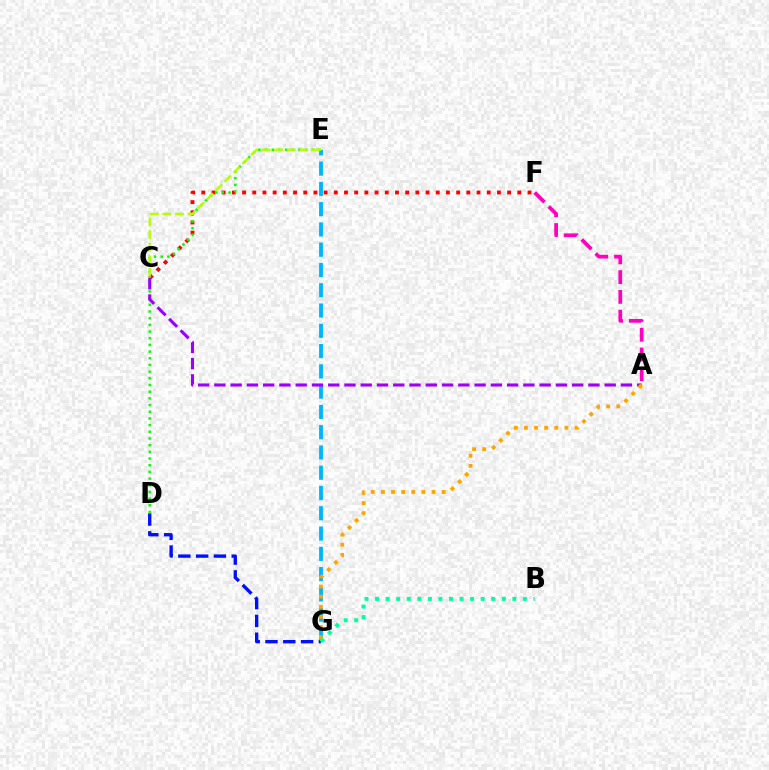{('E', 'G'): [{'color': '#00b5ff', 'line_style': 'dashed', 'thickness': 2.75}], ('D', 'G'): [{'color': '#0010ff', 'line_style': 'dashed', 'thickness': 2.42}], ('A', 'F'): [{'color': '#ff00bd', 'line_style': 'dashed', 'thickness': 2.68}], ('C', 'F'): [{'color': '#ff0000', 'line_style': 'dotted', 'thickness': 2.77}], ('D', 'E'): [{'color': '#08ff00', 'line_style': 'dotted', 'thickness': 1.82}], ('A', 'C'): [{'color': '#9b00ff', 'line_style': 'dashed', 'thickness': 2.21}], ('A', 'G'): [{'color': '#ffa500', 'line_style': 'dotted', 'thickness': 2.75}], ('B', 'G'): [{'color': '#00ff9d', 'line_style': 'dotted', 'thickness': 2.87}], ('C', 'E'): [{'color': '#b3ff00', 'line_style': 'dashed', 'thickness': 1.71}]}